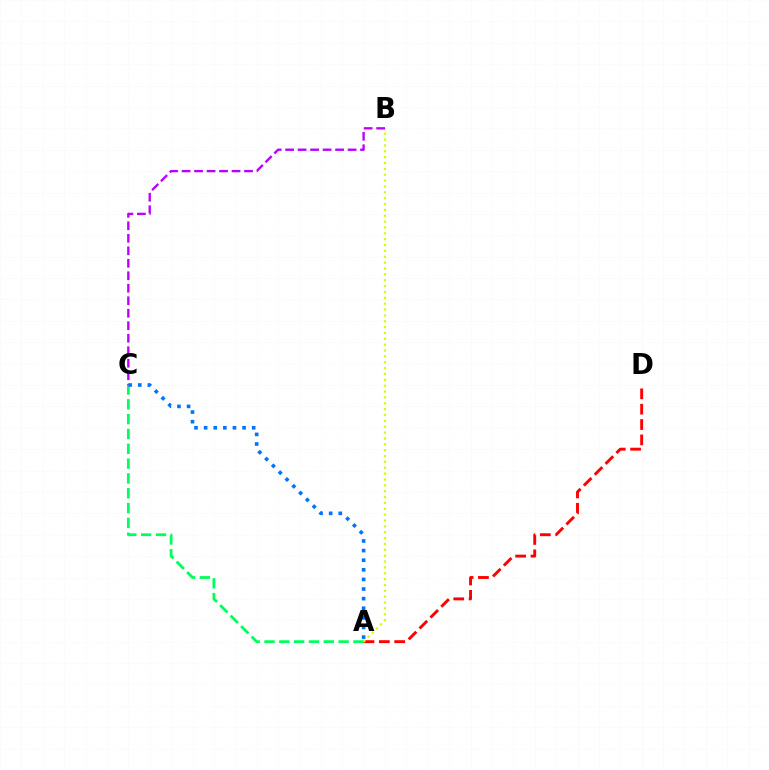{('A', 'C'): [{'color': '#00ff5c', 'line_style': 'dashed', 'thickness': 2.01}, {'color': '#0074ff', 'line_style': 'dotted', 'thickness': 2.61}], ('A', 'D'): [{'color': '#ff0000', 'line_style': 'dashed', 'thickness': 2.09}], ('A', 'B'): [{'color': '#d1ff00', 'line_style': 'dotted', 'thickness': 1.59}], ('B', 'C'): [{'color': '#b900ff', 'line_style': 'dashed', 'thickness': 1.7}]}